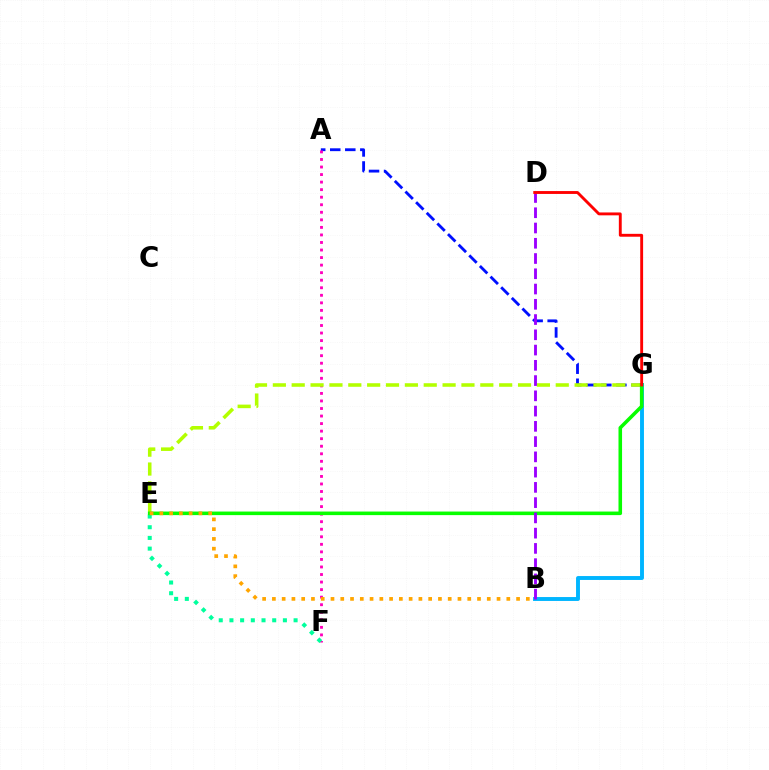{('A', 'G'): [{'color': '#0010ff', 'line_style': 'dashed', 'thickness': 2.04}], ('A', 'F'): [{'color': '#ff00bd', 'line_style': 'dotted', 'thickness': 2.05}], ('B', 'G'): [{'color': '#00b5ff', 'line_style': 'solid', 'thickness': 2.81}], ('E', 'F'): [{'color': '#00ff9d', 'line_style': 'dotted', 'thickness': 2.91}], ('E', 'G'): [{'color': '#b3ff00', 'line_style': 'dashed', 'thickness': 2.56}, {'color': '#08ff00', 'line_style': 'solid', 'thickness': 2.57}], ('B', 'E'): [{'color': '#ffa500', 'line_style': 'dotted', 'thickness': 2.65}], ('B', 'D'): [{'color': '#9b00ff', 'line_style': 'dashed', 'thickness': 2.07}], ('D', 'G'): [{'color': '#ff0000', 'line_style': 'solid', 'thickness': 2.07}]}